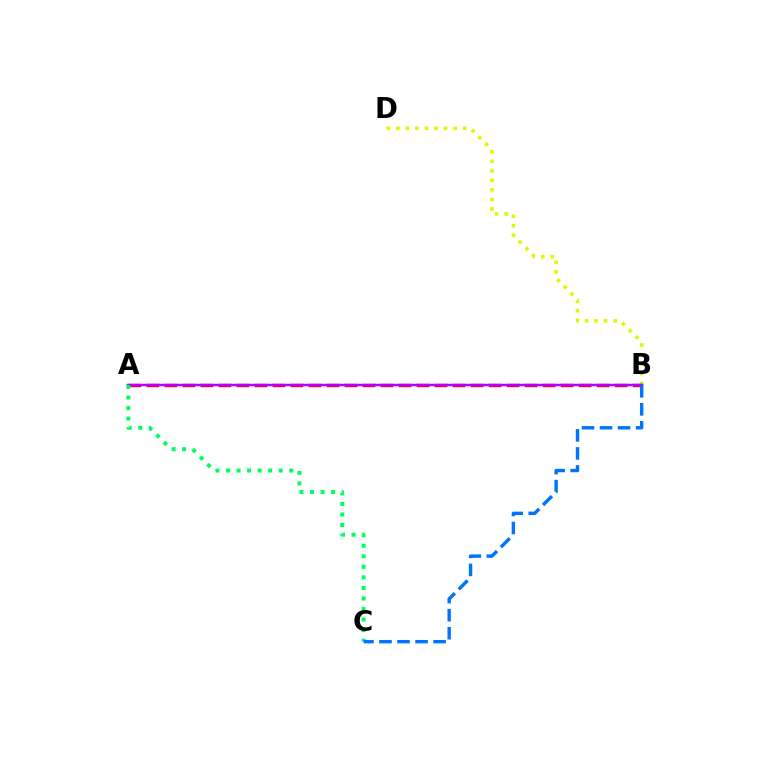{('B', 'D'): [{'color': '#d1ff00', 'line_style': 'dotted', 'thickness': 2.59}], ('A', 'B'): [{'color': '#ff0000', 'line_style': 'dashed', 'thickness': 2.45}, {'color': '#b900ff', 'line_style': 'solid', 'thickness': 1.79}], ('A', 'C'): [{'color': '#00ff5c', 'line_style': 'dotted', 'thickness': 2.86}], ('B', 'C'): [{'color': '#0074ff', 'line_style': 'dashed', 'thickness': 2.45}]}